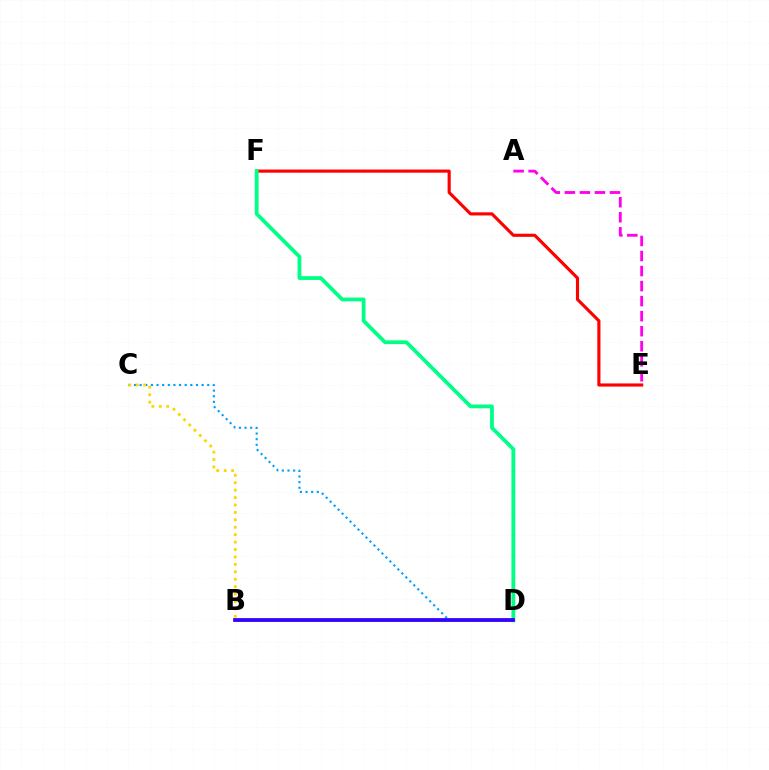{('E', 'F'): [{'color': '#ff0000', 'line_style': 'solid', 'thickness': 2.26}], ('C', 'D'): [{'color': '#009eff', 'line_style': 'dotted', 'thickness': 1.53}], ('D', 'F'): [{'color': '#00ff86', 'line_style': 'solid', 'thickness': 2.72}], ('B', 'D'): [{'color': '#4fff00', 'line_style': 'solid', 'thickness': 2.0}, {'color': '#3700ff', 'line_style': 'solid', 'thickness': 2.71}], ('B', 'C'): [{'color': '#ffd500', 'line_style': 'dotted', 'thickness': 2.02}], ('A', 'E'): [{'color': '#ff00ed', 'line_style': 'dashed', 'thickness': 2.04}]}